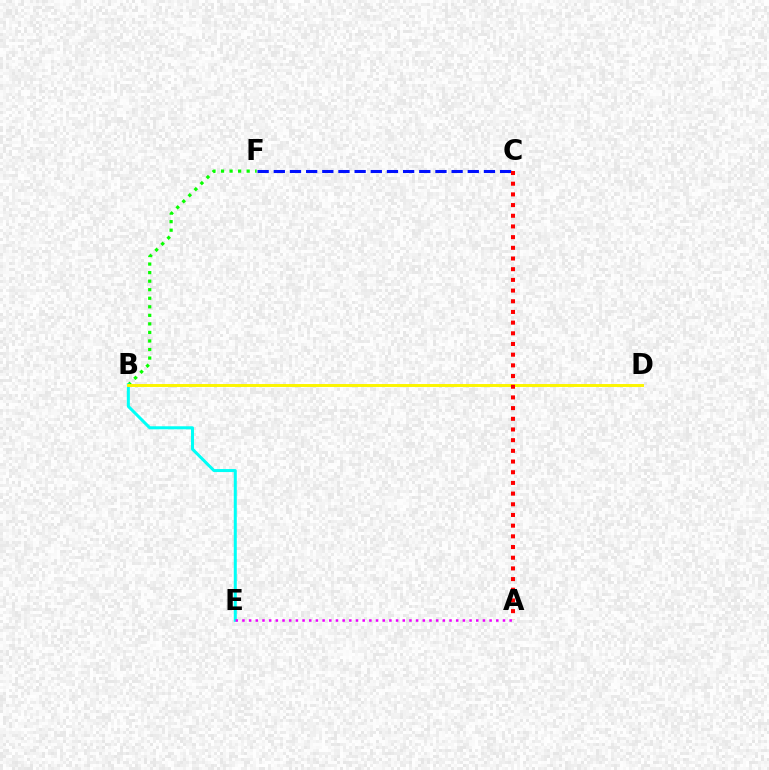{('B', 'F'): [{'color': '#08ff00', 'line_style': 'dotted', 'thickness': 2.32}], ('B', 'E'): [{'color': '#00fff6', 'line_style': 'solid', 'thickness': 2.17}], ('C', 'F'): [{'color': '#0010ff', 'line_style': 'dashed', 'thickness': 2.2}], ('B', 'D'): [{'color': '#fcf500', 'line_style': 'solid', 'thickness': 2.12}], ('A', 'C'): [{'color': '#ff0000', 'line_style': 'dotted', 'thickness': 2.9}], ('A', 'E'): [{'color': '#ee00ff', 'line_style': 'dotted', 'thickness': 1.82}]}